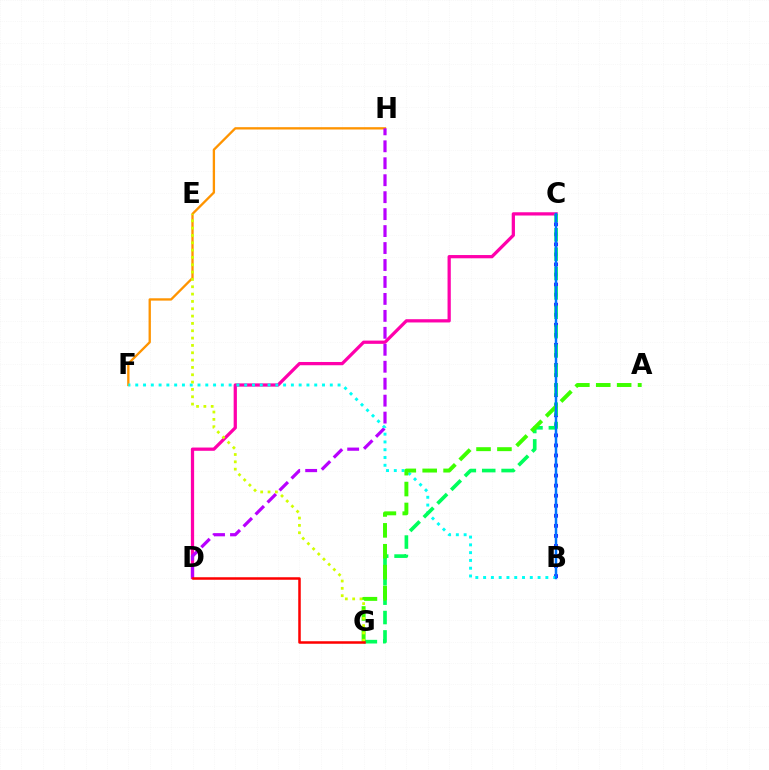{('B', 'C'): [{'color': '#2500ff', 'line_style': 'dotted', 'thickness': 2.73}, {'color': '#0074ff', 'line_style': 'solid', 'thickness': 1.79}], ('C', 'D'): [{'color': '#ff00ac', 'line_style': 'solid', 'thickness': 2.34}], ('F', 'H'): [{'color': '#ff9400', 'line_style': 'solid', 'thickness': 1.68}], ('D', 'H'): [{'color': '#b900ff', 'line_style': 'dashed', 'thickness': 2.3}], ('B', 'F'): [{'color': '#00fff6', 'line_style': 'dotted', 'thickness': 2.11}], ('C', 'G'): [{'color': '#00ff5c', 'line_style': 'dashed', 'thickness': 2.63}], ('A', 'G'): [{'color': '#3dff00', 'line_style': 'dashed', 'thickness': 2.84}], ('E', 'G'): [{'color': '#d1ff00', 'line_style': 'dotted', 'thickness': 1.99}], ('D', 'G'): [{'color': '#ff0000', 'line_style': 'solid', 'thickness': 1.81}]}